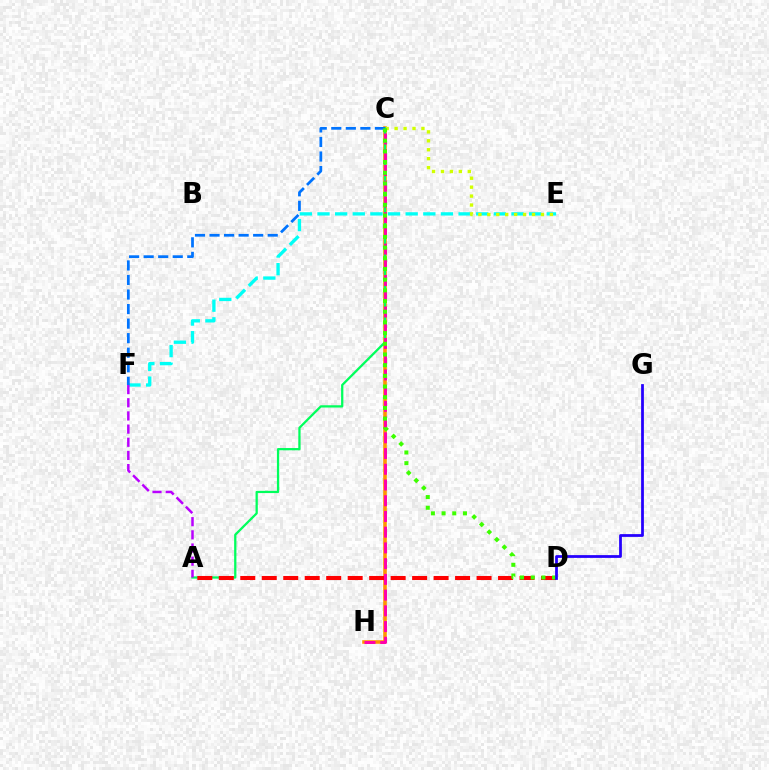{('C', 'H'): [{'color': '#ff9400', 'line_style': 'solid', 'thickness': 2.59}, {'color': '#ff00ac', 'line_style': 'dashed', 'thickness': 2.14}], ('E', 'F'): [{'color': '#00fff6', 'line_style': 'dashed', 'thickness': 2.4}], ('C', 'E'): [{'color': '#d1ff00', 'line_style': 'dotted', 'thickness': 2.43}], ('A', 'C'): [{'color': '#00ff5c', 'line_style': 'solid', 'thickness': 1.63}], ('C', 'F'): [{'color': '#0074ff', 'line_style': 'dashed', 'thickness': 1.98}], ('A', 'F'): [{'color': '#b900ff', 'line_style': 'dashed', 'thickness': 1.79}], ('A', 'D'): [{'color': '#ff0000', 'line_style': 'dashed', 'thickness': 2.92}], ('C', 'D'): [{'color': '#3dff00', 'line_style': 'dotted', 'thickness': 2.9}], ('D', 'G'): [{'color': '#2500ff', 'line_style': 'solid', 'thickness': 1.99}]}